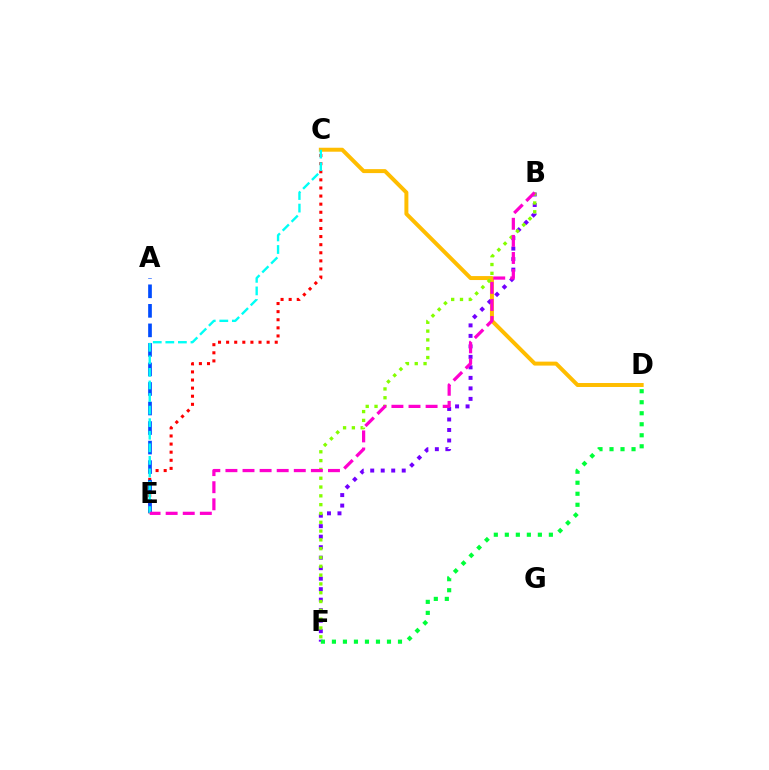{('C', 'D'): [{'color': '#ffbd00', 'line_style': 'solid', 'thickness': 2.86}], ('C', 'E'): [{'color': '#ff0000', 'line_style': 'dotted', 'thickness': 2.2}, {'color': '#00fff6', 'line_style': 'dashed', 'thickness': 1.71}], ('B', 'F'): [{'color': '#7200ff', 'line_style': 'dotted', 'thickness': 2.85}, {'color': '#84ff00', 'line_style': 'dotted', 'thickness': 2.39}], ('A', 'E'): [{'color': '#004bff', 'line_style': 'dashed', 'thickness': 2.65}], ('D', 'F'): [{'color': '#00ff39', 'line_style': 'dotted', 'thickness': 2.99}], ('B', 'E'): [{'color': '#ff00cf', 'line_style': 'dashed', 'thickness': 2.32}]}